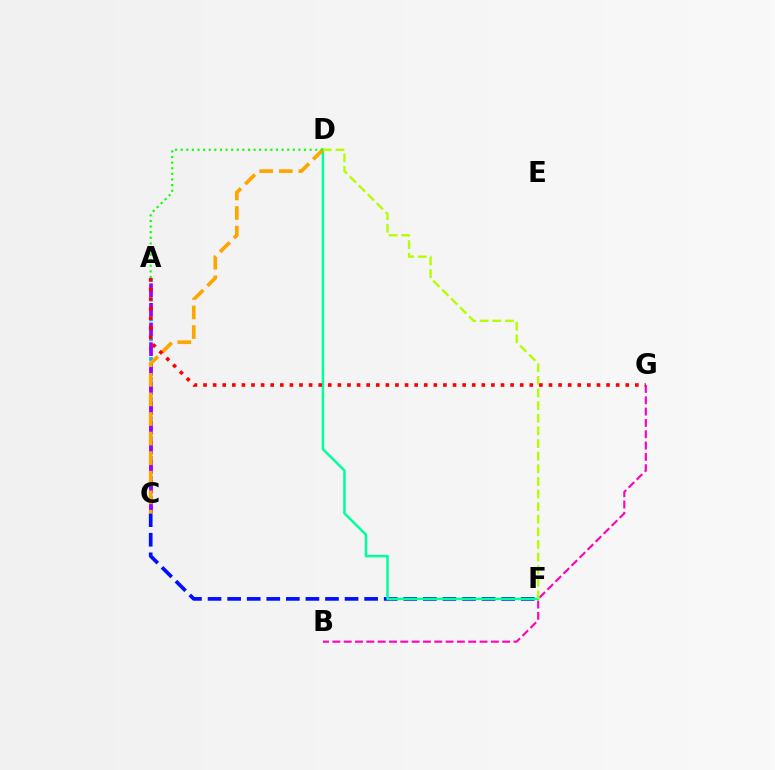{('A', 'C'): [{'color': '#00b5ff', 'line_style': 'dotted', 'thickness': 2.69}, {'color': '#9b00ff', 'line_style': 'dashed', 'thickness': 2.67}], ('B', 'G'): [{'color': '#ff00bd', 'line_style': 'dashed', 'thickness': 1.54}], ('C', 'F'): [{'color': '#0010ff', 'line_style': 'dashed', 'thickness': 2.66}], ('D', 'F'): [{'color': '#00ff9d', 'line_style': 'solid', 'thickness': 1.79}, {'color': '#b3ff00', 'line_style': 'dashed', 'thickness': 1.71}], ('C', 'D'): [{'color': '#ffa500', 'line_style': 'dashed', 'thickness': 2.66}], ('A', 'D'): [{'color': '#08ff00', 'line_style': 'dotted', 'thickness': 1.52}], ('A', 'G'): [{'color': '#ff0000', 'line_style': 'dotted', 'thickness': 2.61}]}